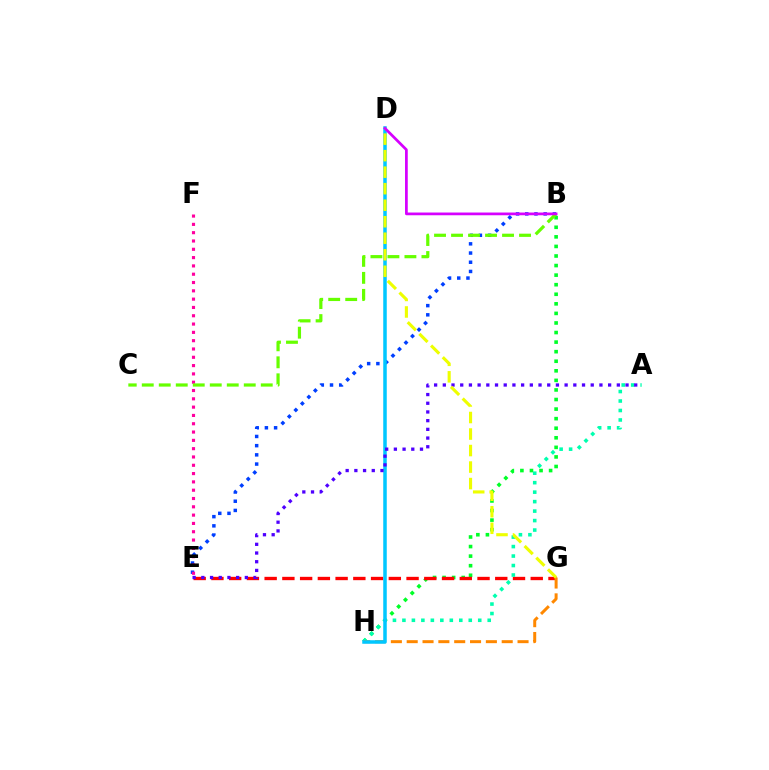{('B', 'H'): [{'color': '#00ff27', 'line_style': 'dotted', 'thickness': 2.6}], ('E', 'G'): [{'color': '#ff0000', 'line_style': 'dashed', 'thickness': 2.41}], ('A', 'H'): [{'color': '#00ffaf', 'line_style': 'dotted', 'thickness': 2.57}], ('B', 'E'): [{'color': '#003fff', 'line_style': 'dotted', 'thickness': 2.5}], ('G', 'H'): [{'color': '#ff8800', 'line_style': 'dashed', 'thickness': 2.15}], ('E', 'F'): [{'color': '#ff00a0', 'line_style': 'dotted', 'thickness': 2.26}], ('B', 'C'): [{'color': '#66ff00', 'line_style': 'dashed', 'thickness': 2.31}], ('D', 'H'): [{'color': '#00c7ff', 'line_style': 'solid', 'thickness': 2.53}], ('B', 'D'): [{'color': '#d600ff', 'line_style': 'solid', 'thickness': 1.97}], ('A', 'E'): [{'color': '#4f00ff', 'line_style': 'dotted', 'thickness': 2.36}], ('D', 'G'): [{'color': '#eeff00', 'line_style': 'dashed', 'thickness': 2.24}]}